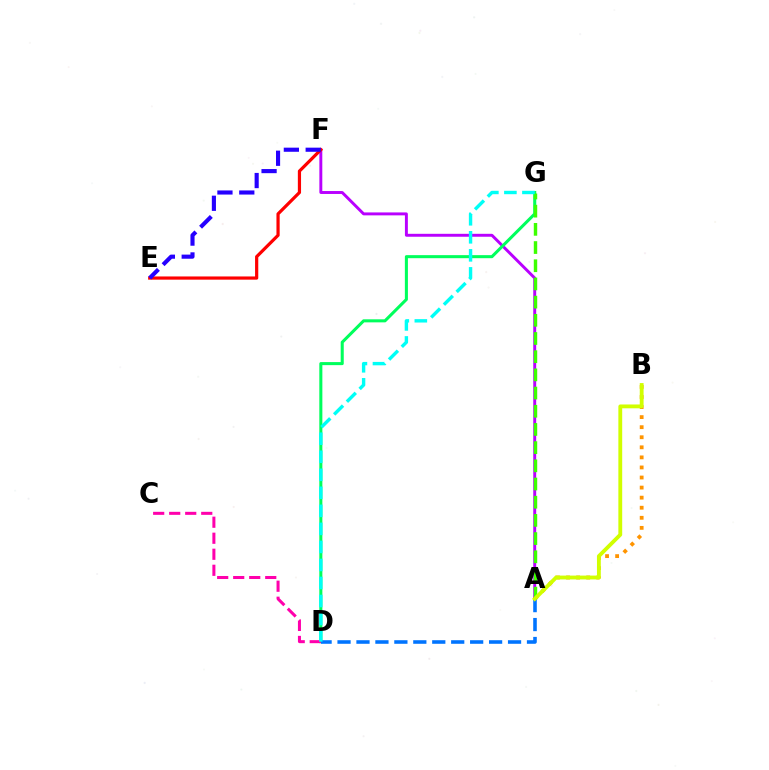{('A', 'B'): [{'color': '#ff9400', 'line_style': 'dotted', 'thickness': 2.74}, {'color': '#d1ff00', 'line_style': 'solid', 'thickness': 2.76}], ('A', 'F'): [{'color': '#b900ff', 'line_style': 'solid', 'thickness': 2.11}], ('D', 'G'): [{'color': '#00ff5c', 'line_style': 'solid', 'thickness': 2.2}, {'color': '#00fff6', 'line_style': 'dashed', 'thickness': 2.45}], ('A', 'G'): [{'color': '#3dff00', 'line_style': 'dashed', 'thickness': 2.47}], ('A', 'D'): [{'color': '#0074ff', 'line_style': 'dashed', 'thickness': 2.57}], ('E', 'F'): [{'color': '#ff0000', 'line_style': 'solid', 'thickness': 2.31}, {'color': '#2500ff', 'line_style': 'dashed', 'thickness': 2.97}], ('C', 'D'): [{'color': '#ff00ac', 'line_style': 'dashed', 'thickness': 2.18}]}